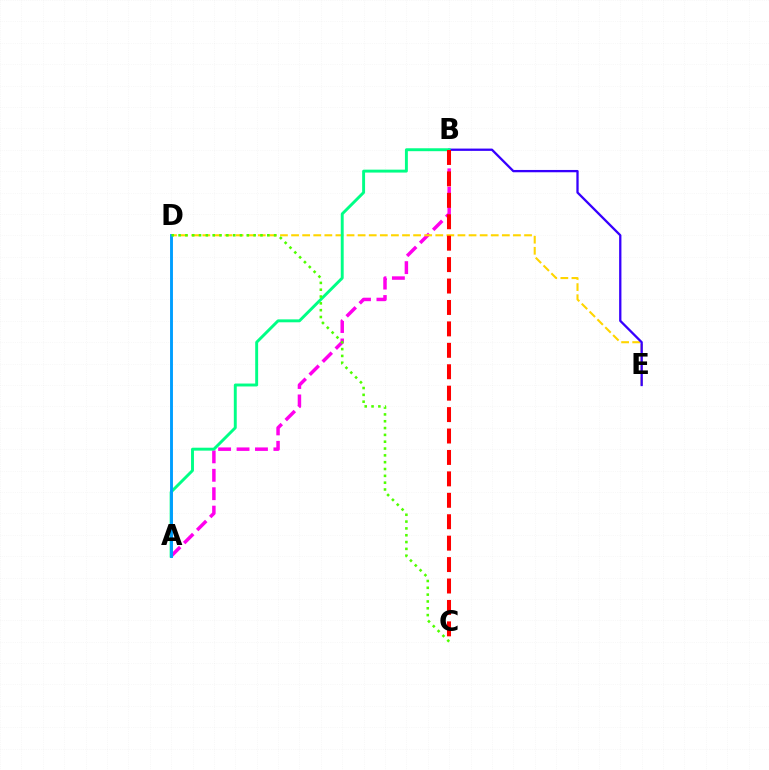{('A', 'B'): [{'color': '#ff00ed', 'line_style': 'dashed', 'thickness': 2.5}, {'color': '#00ff86', 'line_style': 'solid', 'thickness': 2.1}], ('D', 'E'): [{'color': '#ffd500', 'line_style': 'dashed', 'thickness': 1.51}], ('B', 'E'): [{'color': '#3700ff', 'line_style': 'solid', 'thickness': 1.66}], ('A', 'D'): [{'color': '#009eff', 'line_style': 'solid', 'thickness': 2.08}], ('B', 'C'): [{'color': '#ff0000', 'line_style': 'dashed', 'thickness': 2.91}], ('C', 'D'): [{'color': '#4fff00', 'line_style': 'dotted', 'thickness': 1.85}]}